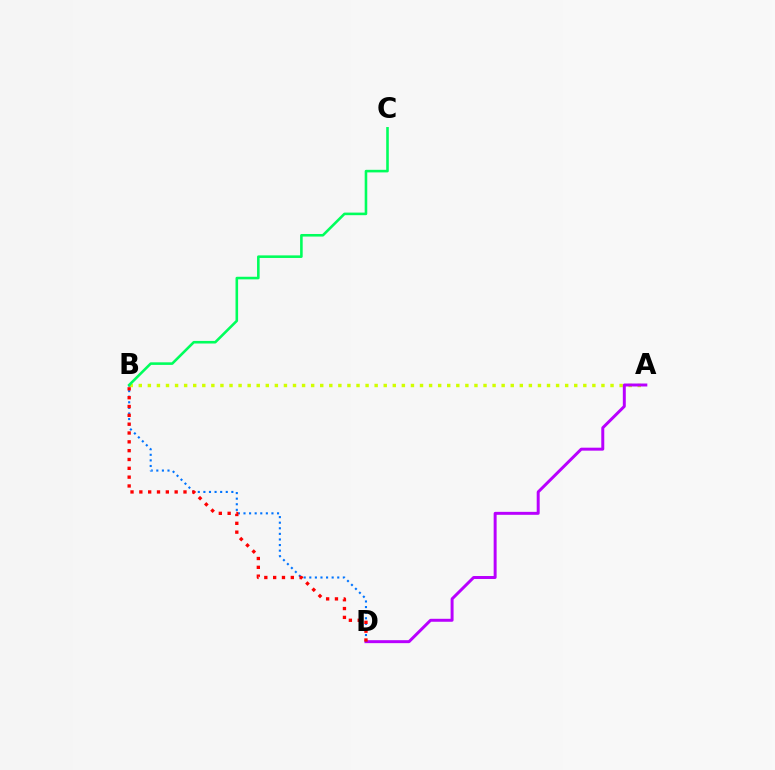{('A', 'B'): [{'color': '#d1ff00', 'line_style': 'dotted', 'thickness': 2.46}], ('A', 'D'): [{'color': '#b900ff', 'line_style': 'solid', 'thickness': 2.13}], ('B', 'D'): [{'color': '#0074ff', 'line_style': 'dotted', 'thickness': 1.52}, {'color': '#ff0000', 'line_style': 'dotted', 'thickness': 2.4}], ('B', 'C'): [{'color': '#00ff5c', 'line_style': 'solid', 'thickness': 1.86}]}